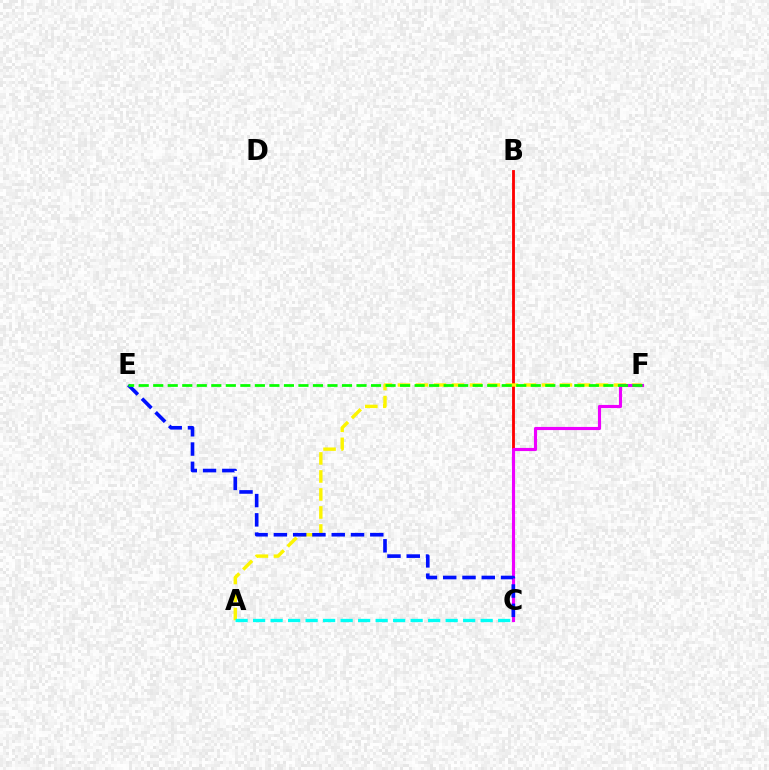{('B', 'C'): [{'color': '#ff0000', 'line_style': 'solid', 'thickness': 2.04}], ('A', 'F'): [{'color': '#fcf500', 'line_style': 'dashed', 'thickness': 2.45}], ('C', 'F'): [{'color': '#ee00ff', 'line_style': 'solid', 'thickness': 2.25}], ('C', 'E'): [{'color': '#0010ff', 'line_style': 'dashed', 'thickness': 2.62}], ('E', 'F'): [{'color': '#08ff00', 'line_style': 'dashed', 'thickness': 1.97}], ('A', 'C'): [{'color': '#00fff6', 'line_style': 'dashed', 'thickness': 2.38}]}